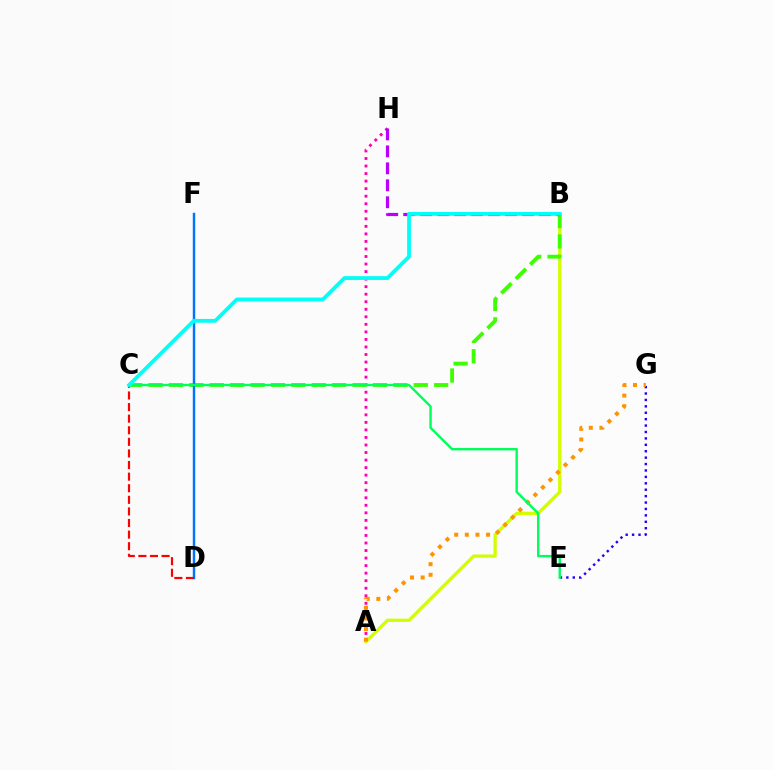{('A', 'H'): [{'color': '#ff00ac', 'line_style': 'dotted', 'thickness': 2.05}], ('A', 'B'): [{'color': '#d1ff00', 'line_style': 'solid', 'thickness': 2.36}], ('B', 'C'): [{'color': '#3dff00', 'line_style': 'dashed', 'thickness': 2.77}, {'color': '#00fff6', 'line_style': 'solid', 'thickness': 2.73}], ('E', 'G'): [{'color': '#2500ff', 'line_style': 'dotted', 'thickness': 1.74}], ('D', 'F'): [{'color': '#0074ff', 'line_style': 'solid', 'thickness': 1.76}], ('C', 'D'): [{'color': '#ff0000', 'line_style': 'dashed', 'thickness': 1.58}], ('A', 'G'): [{'color': '#ff9400', 'line_style': 'dotted', 'thickness': 2.89}], ('C', 'E'): [{'color': '#00ff5c', 'line_style': 'solid', 'thickness': 1.73}], ('B', 'H'): [{'color': '#b900ff', 'line_style': 'dashed', 'thickness': 2.3}]}